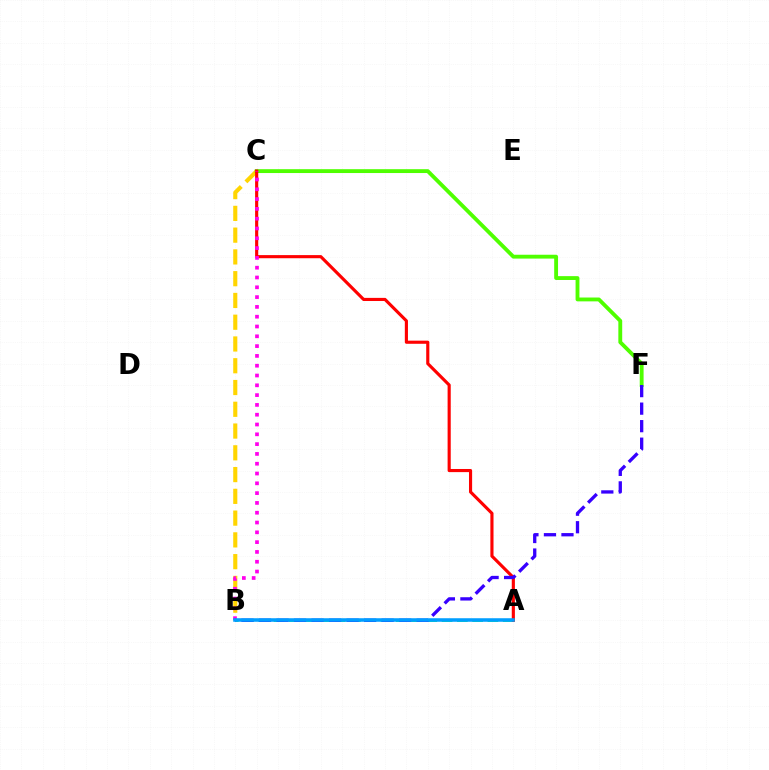{('B', 'C'): [{'color': '#ffd500', 'line_style': 'dashed', 'thickness': 2.96}, {'color': '#ff00ed', 'line_style': 'dotted', 'thickness': 2.66}], ('A', 'B'): [{'color': '#00ff86', 'line_style': 'dashed', 'thickness': 2.07}, {'color': '#009eff', 'line_style': 'solid', 'thickness': 2.55}], ('C', 'F'): [{'color': '#4fff00', 'line_style': 'solid', 'thickness': 2.77}], ('A', 'C'): [{'color': '#ff0000', 'line_style': 'solid', 'thickness': 2.26}], ('B', 'F'): [{'color': '#3700ff', 'line_style': 'dashed', 'thickness': 2.38}]}